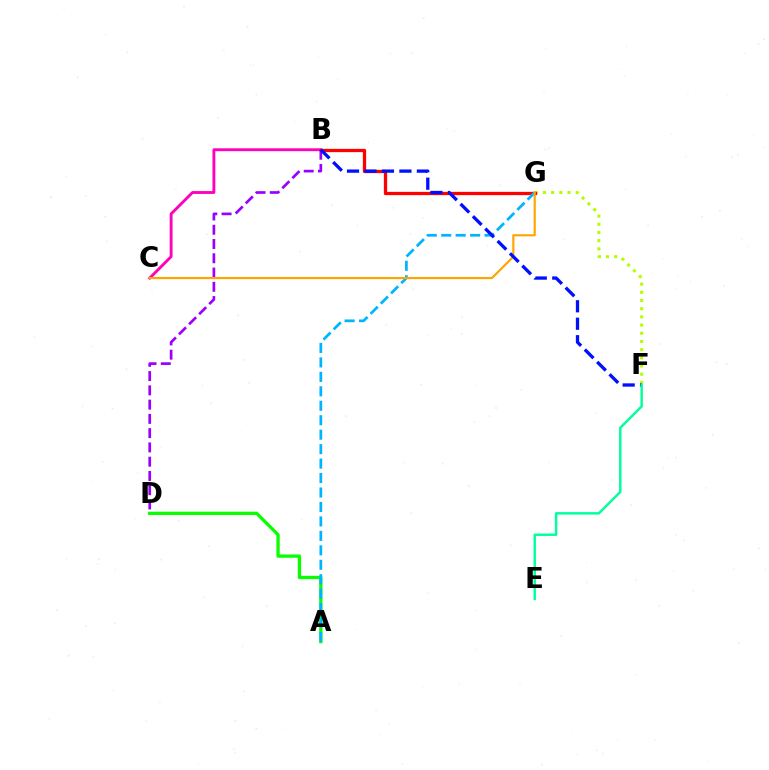{('B', 'C'): [{'color': '#ff00bd', 'line_style': 'solid', 'thickness': 2.07}], ('A', 'D'): [{'color': '#08ff00', 'line_style': 'solid', 'thickness': 2.37}], ('F', 'G'): [{'color': '#b3ff00', 'line_style': 'dotted', 'thickness': 2.22}], ('B', 'D'): [{'color': '#9b00ff', 'line_style': 'dashed', 'thickness': 1.94}], ('B', 'G'): [{'color': '#ff0000', 'line_style': 'solid', 'thickness': 2.36}], ('A', 'G'): [{'color': '#00b5ff', 'line_style': 'dashed', 'thickness': 1.96}], ('C', 'G'): [{'color': '#ffa500', 'line_style': 'solid', 'thickness': 1.55}], ('B', 'F'): [{'color': '#0010ff', 'line_style': 'dashed', 'thickness': 2.37}], ('E', 'F'): [{'color': '#00ff9d', 'line_style': 'solid', 'thickness': 1.76}]}